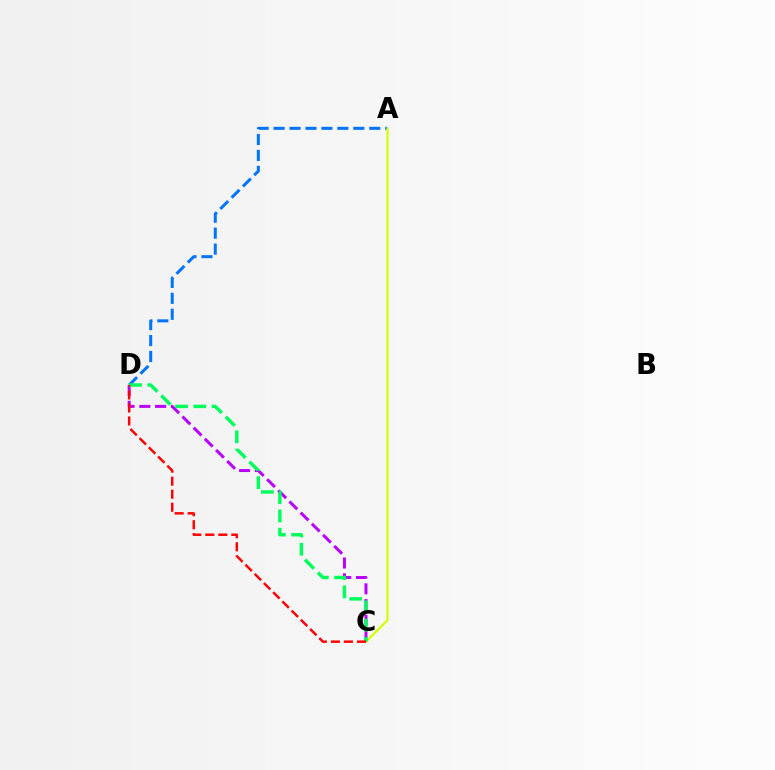{('C', 'D'): [{'color': '#b900ff', 'line_style': 'dashed', 'thickness': 2.14}, {'color': '#00ff5c', 'line_style': 'dashed', 'thickness': 2.48}, {'color': '#ff0000', 'line_style': 'dashed', 'thickness': 1.77}], ('A', 'D'): [{'color': '#0074ff', 'line_style': 'dashed', 'thickness': 2.17}], ('A', 'C'): [{'color': '#d1ff00', 'line_style': 'solid', 'thickness': 1.6}]}